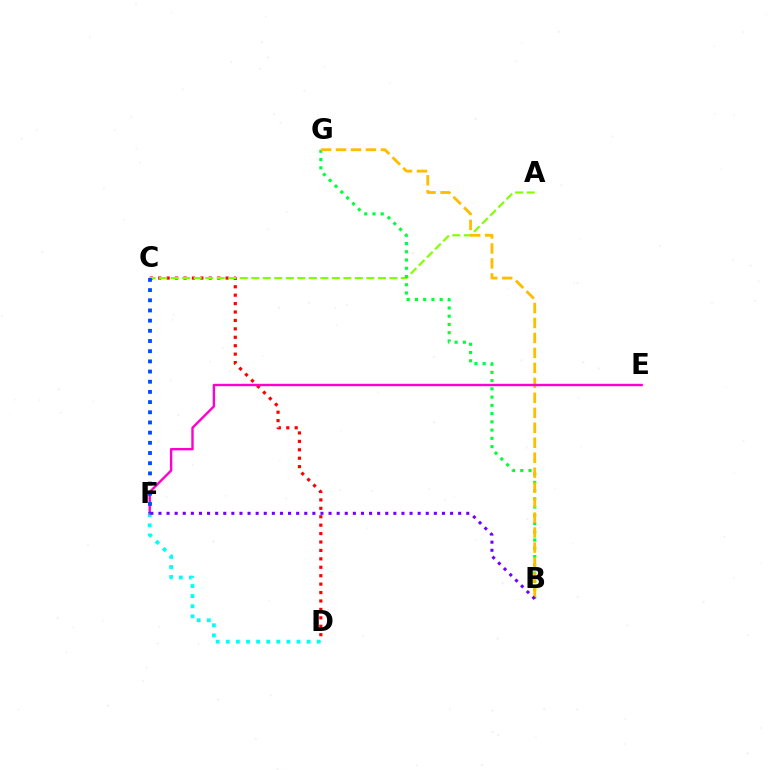{('C', 'D'): [{'color': '#ff0000', 'line_style': 'dotted', 'thickness': 2.29}], ('D', 'F'): [{'color': '#00fff6', 'line_style': 'dotted', 'thickness': 2.75}], ('A', 'C'): [{'color': '#84ff00', 'line_style': 'dashed', 'thickness': 1.56}], ('B', 'G'): [{'color': '#00ff39', 'line_style': 'dotted', 'thickness': 2.24}, {'color': '#ffbd00', 'line_style': 'dashed', 'thickness': 2.03}], ('E', 'F'): [{'color': '#ff00cf', 'line_style': 'solid', 'thickness': 1.73}], ('C', 'F'): [{'color': '#004bff', 'line_style': 'dotted', 'thickness': 2.77}], ('B', 'F'): [{'color': '#7200ff', 'line_style': 'dotted', 'thickness': 2.2}]}